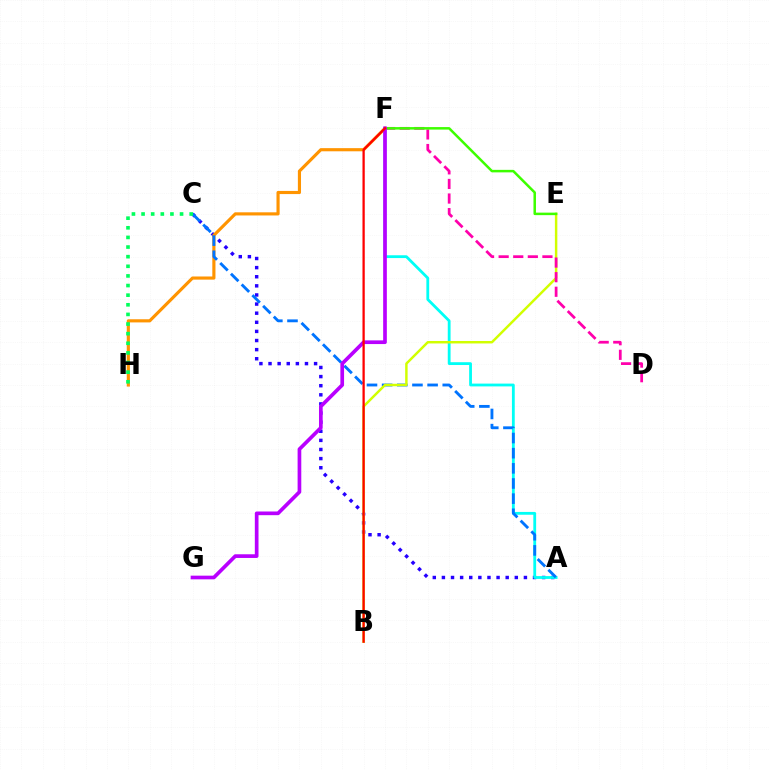{('A', 'C'): [{'color': '#2500ff', 'line_style': 'dotted', 'thickness': 2.48}, {'color': '#0074ff', 'line_style': 'dashed', 'thickness': 2.06}], ('F', 'H'): [{'color': '#ff9400', 'line_style': 'solid', 'thickness': 2.26}], ('A', 'F'): [{'color': '#00fff6', 'line_style': 'solid', 'thickness': 2.02}], ('B', 'E'): [{'color': '#d1ff00', 'line_style': 'solid', 'thickness': 1.77}], ('D', 'F'): [{'color': '#ff00ac', 'line_style': 'dashed', 'thickness': 1.98}], ('C', 'H'): [{'color': '#00ff5c', 'line_style': 'dotted', 'thickness': 2.61}], ('E', 'F'): [{'color': '#3dff00', 'line_style': 'solid', 'thickness': 1.81}], ('F', 'G'): [{'color': '#b900ff', 'line_style': 'solid', 'thickness': 2.65}], ('B', 'F'): [{'color': '#ff0000', 'line_style': 'solid', 'thickness': 1.64}]}